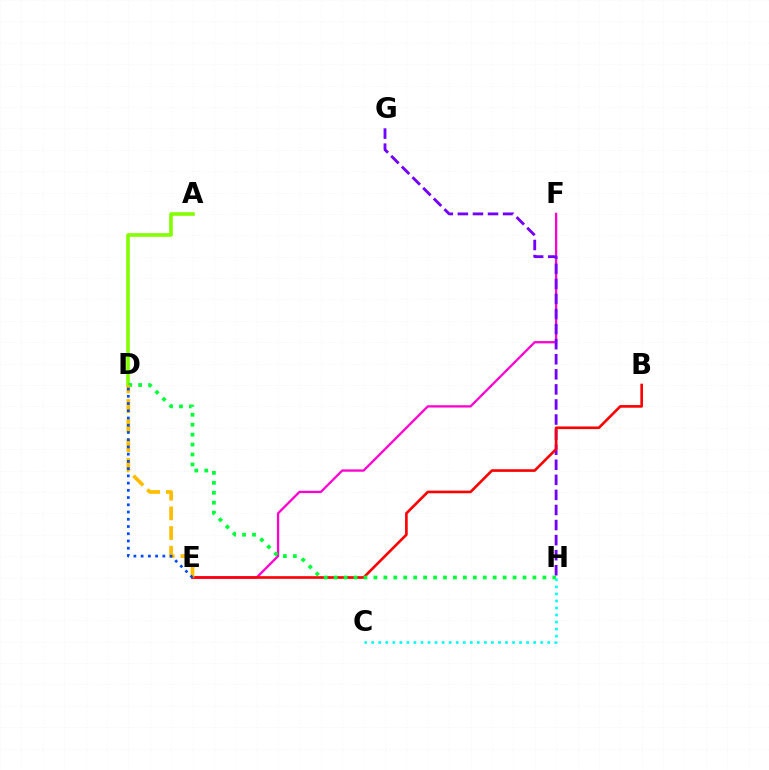{('E', 'F'): [{'color': '#ff00cf', 'line_style': 'solid', 'thickness': 1.65}], ('A', 'D'): [{'color': '#84ff00', 'line_style': 'solid', 'thickness': 2.6}], ('G', 'H'): [{'color': '#7200ff', 'line_style': 'dashed', 'thickness': 2.05}], ('B', 'E'): [{'color': '#ff0000', 'line_style': 'solid', 'thickness': 1.9}], ('D', 'H'): [{'color': '#00ff39', 'line_style': 'dotted', 'thickness': 2.7}], ('D', 'E'): [{'color': '#ffbd00', 'line_style': 'dashed', 'thickness': 2.67}, {'color': '#004bff', 'line_style': 'dotted', 'thickness': 1.97}], ('C', 'H'): [{'color': '#00fff6', 'line_style': 'dotted', 'thickness': 1.91}]}